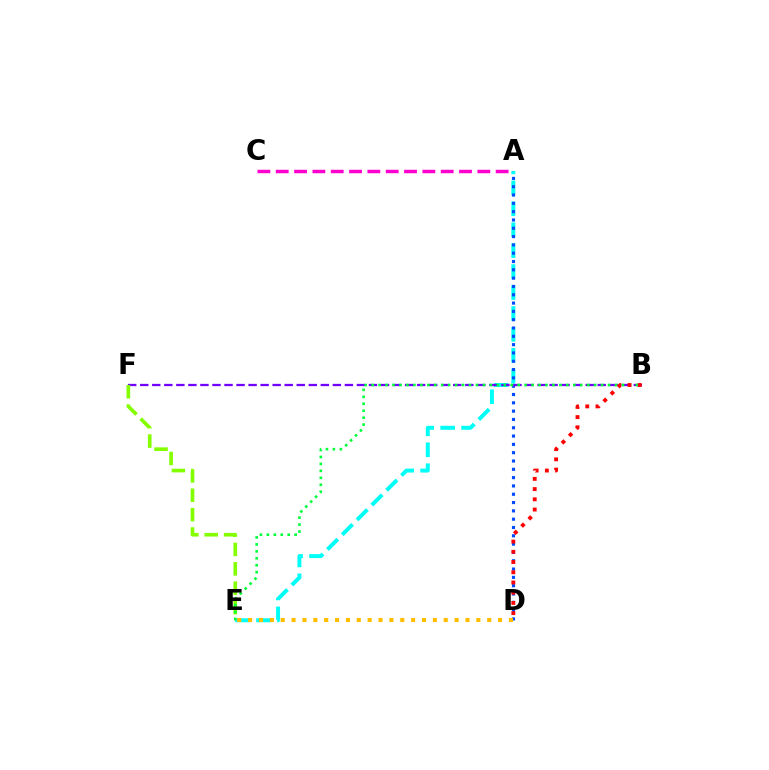{('A', 'E'): [{'color': '#00fff6', 'line_style': 'dashed', 'thickness': 2.84}], ('A', 'D'): [{'color': '#004bff', 'line_style': 'dotted', 'thickness': 2.26}], ('D', 'E'): [{'color': '#ffbd00', 'line_style': 'dotted', 'thickness': 2.95}], ('B', 'F'): [{'color': '#7200ff', 'line_style': 'dashed', 'thickness': 1.64}], ('E', 'F'): [{'color': '#84ff00', 'line_style': 'dashed', 'thickness': 2.63}], ('B', 'E'): [{'color': '#00ff39', 'line_style': 'dotted', 'thickness': 1.89}], ('B', 'D'): [{'color': '#ff0000', 'line_style': 'dotted', 'thickness': 2.78}], ('A', 'C'): [{'color': '#ff00cf', 'line_style': 'dashed', 'thickness': 2.49}]}